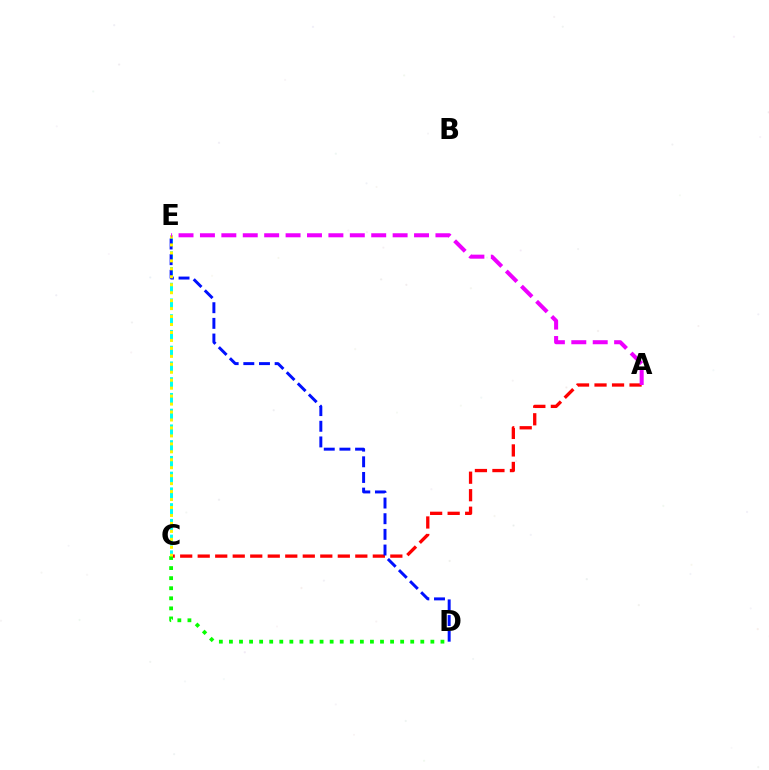{('A', 'C'): [{'color': '#ff0000', 'line_style': 'dashed', 'thickness': 2.38}], ('C', 'E'): [{'color': '#00fff6', 'line_style': 'dashed', 'thickness': 2.14}, {'color': '#fcf500', 'line_style': 'dotted', 'thickness': 2.16}], ('D', 'E'): [{'color': '#0010ff', 'line_style': 'dashed', 'thickness': 2.13}], ('C', 'D'): [{'color': '#08ff00', 'line_style': 'dotted', 'thickness': 2.74}], ('A', 'E'): [{'color': '#ee00ff', 'line_style': 'dashed', 'thickness': 2.91}]}